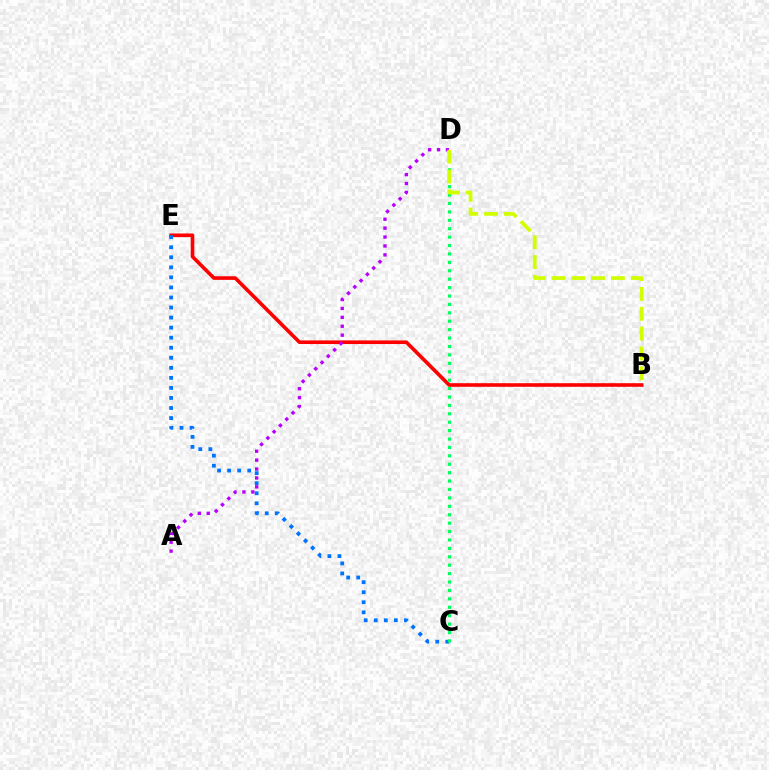{('B', 'E'): [{'color': '#ff0000', 'line_style': 'solid', 'thickness': 2.61}], ('C', 'E'): [{'color': '#0074ff', 'line_style': 'dotted', 'thickness': 2.73}], ('C', 'D'): [{'color': '#00ff5c', 'line_style': 'dotted', 'thickness': 2.29}], ('A', 'D'): [{'color': '#b900ff', 'line_style': 'dotted', 'thickness': 2.42}], ('B', 'D'): [{'color': '#d1ff00', 'line_style': 'dashed', 'thickness': 2.69}]}